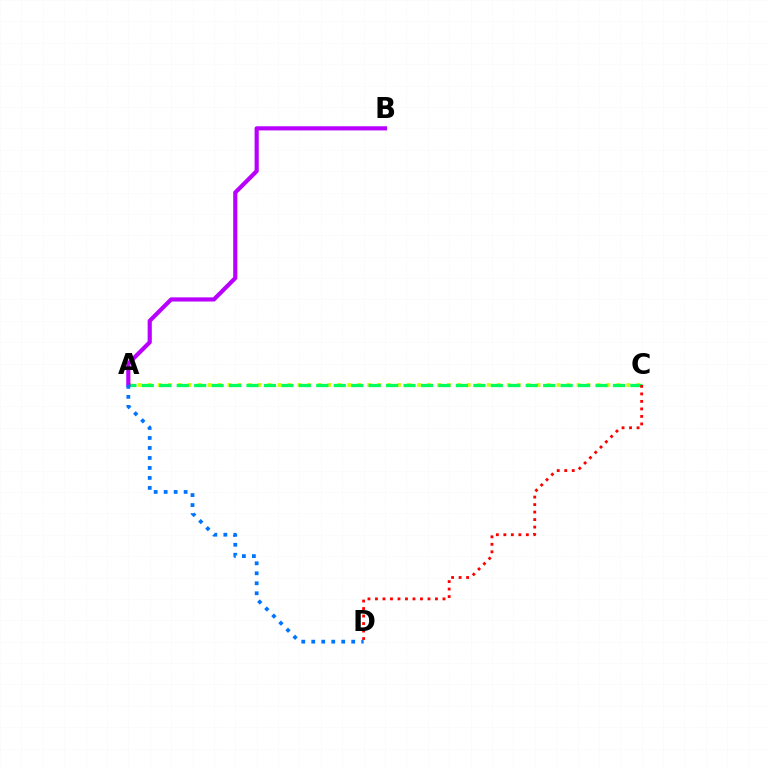{('A', 'C'): [{'color': '#d1ff00', 'line_style': 'dotted', 'thickness': 2.71}, {'color': '#00ff5c', 'line_style': 'dashed', 'thickness': 2.37}], ('A', 'B'): [{'color': '#b900ff', 'line_style': 'solid', 'thickness': 2.99}], ('C', 'D'): [{'color': '#ff0000', 'line_style': 'dotted', 'thickness': 2.04}], ('A', 'D'): [{'color': '#0074ff', 'line_style': 'dotted', 'thickness': 2.71}]}